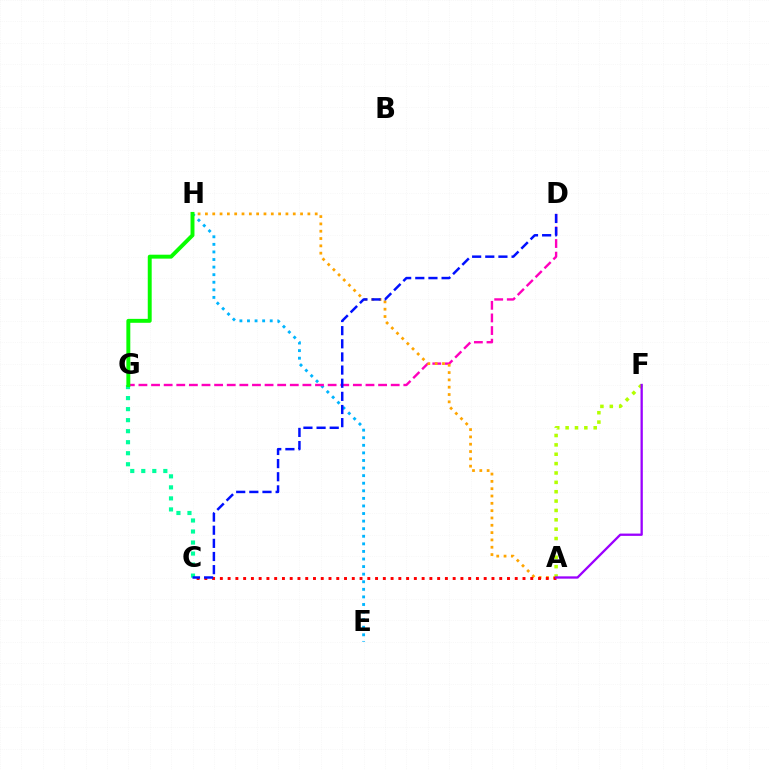{('A', 'F'): [{'color': '#b3ff00', 'line_style': 'dotted', 'thickness': 2.54}, {'color': '#9b00ff', 'line_style': 'solid', 'thickness': 1.66}], ('E', 'H'): [{'color': '#00b5ff', 'line_style': 'dotted', 'thickness': 2.06}], ('C', 'G'): [{'color': '#00ff9d', 'line_style': 'dotted', 'thickness': 2.99}], ('D', 'G'): [{'color': '#ff00bd', 'line_style': 'dashed', 'thickness': 1.71}], ('A', 'H'): [{'color': '#ffa500', 'line_style': 'dotted', 'thickness': 1.99}], ('A', 'C'): [{'color': '#ff0000', 'line_style': 'dotted', 'thickness': 2.11}], ('C', 'D'): [{'color': '#0010ff', 'line_style': 'dashed', 'thickness': 1.79}], ('G', 'H'): [{'color': '#08ff00', 'line_style': 'solid', 'thickness': 2.83}]}